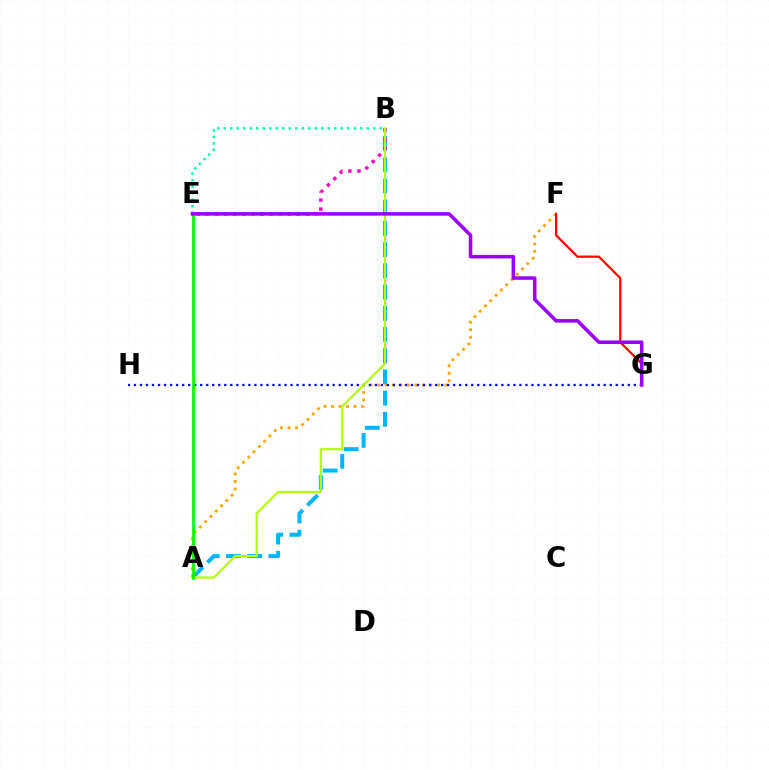{('A', 'B'): [{'color': '#00b5ff', 'line_style': 'dashed', 'thickness': 2.88}, {'color': '#b3ff00', 'line_style': 'solid', 'thickness': 1.58}], ('A', 'F'): [{'color': '#ffa500', 'line_style': 'dotted', 'thickness': 2.03}], ('F', 'G'): [{'color': '#ff0000', 'line_style': 'solid', 'thickness': 1.61}], ('B', 'E'): [{'color': '#00ff9d', 'line_style': 'dotted', 'thickness': 1.77}, {'color': '#ff00bd', 'line_style': 'dotted', 'thickness': 2.47}], ('G', 'H'): [{'color': '#0010ff', 'line_style': 'dotted', 'thickness': 1.64}], ('A', 'E'): [{'color': '#08ff00', 'line_style': 'solid', 'thickness': 2.0}], ('E', 'G'): [{'color': '#9b00ff', 'line_style': 'solid', 'thickness': 2.55}]}